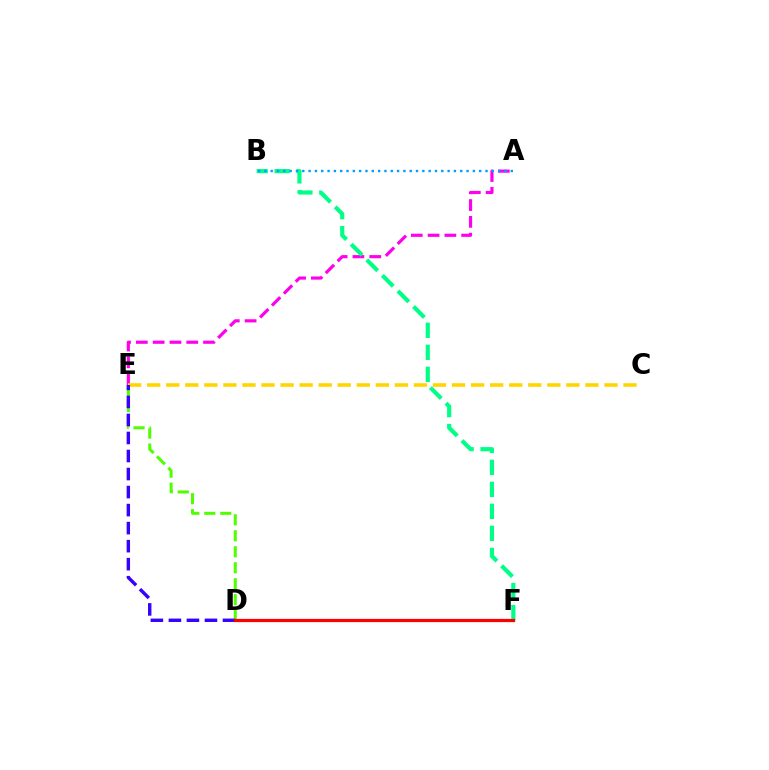{('A', 'E'): [{'color': '#ff00ed', 'line_style': 'dashed', 'thickness': 2.28}], ('B', 'F'): [{'color': '#00ff86', 'line_style': 'dashed', 'thickness': 2.99}], ('A', 'B'): [{'color': '#009eff', 'line_style': 'dotted', 'thickness': 1.72}], ('C', 'E'): [{'color': '#ffd500', 'line_style': 'dashed', 'thickness': 2.59}], ('D', 'E'): [{'color': '#4fff00', 'line_style': 'dashed', 'thickness': 2.17}, {'color': '#3700ff', 'line_style': 'dashed', 'thickness': 2.45}], ('D', 'F'): [{'color': '#ff0000', 'line_style': 'solid', 'thickness': 2.32}]}